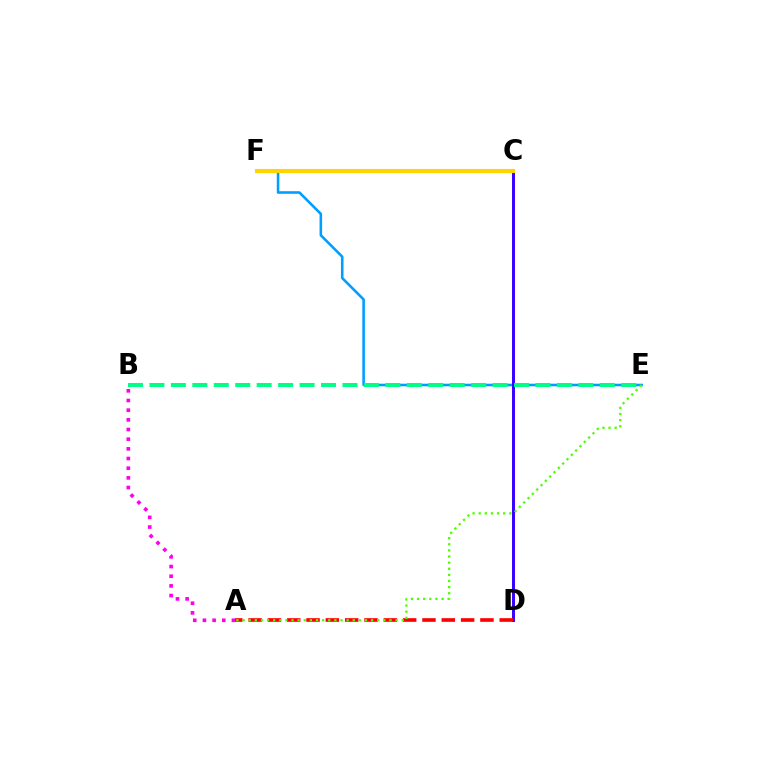{('E', 'F'): [{'color': '#009eff', 'line_style': 'solid', 'thickness': 1.86}], ('C', 'D'): [{'color': '#3700ff', 'line_style': 'solid', 'thickness': 2.13}], ('B', 'E'): [{'color': '#00ff86', 'line_style': 'dashed', 'thickness': 2.91}], ('A', 'D'): [{'color': '#ff0000', 'line_style': 'dashed', 'thickness': 2.62}], ('C', 'F'): [{'color': '#ffd500', 'line_style': 'solid', 'thickness': 2.95}], ('A', 'E'): [{'color': '#4fff00', 'line_style': 'dotted', 'thickness': 1.66}], ('A', 'B'): [{'color': '#ff00ed', 'line_style': 'dotted', 'thickness': 2.63}]}